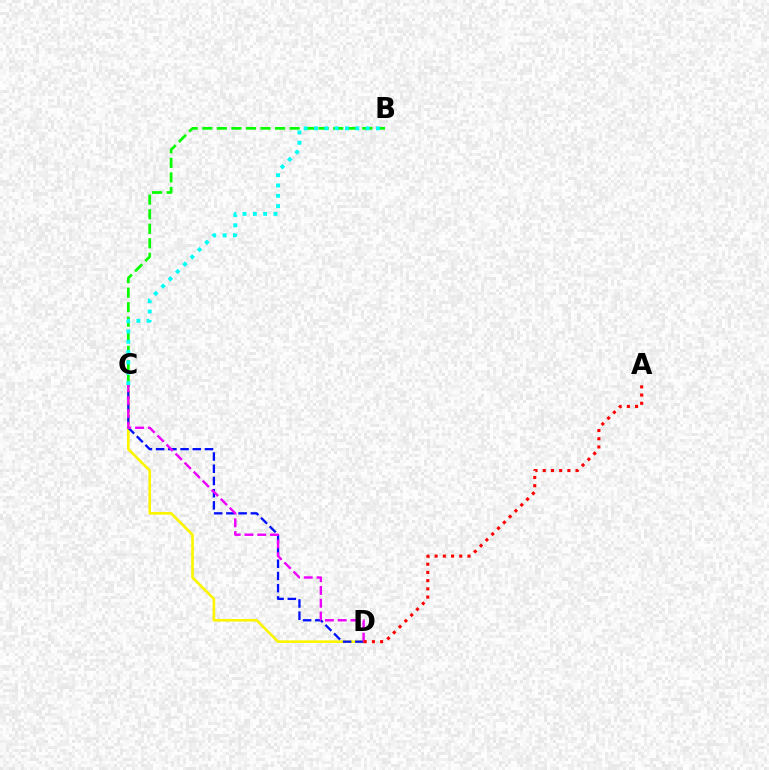{('C', 'D'): [{'color': '#fcf500', 'line_style': 'solid', 'thickness': 1.92}, {'color': '#0010ff', 'line_style': 'dashed', 'thickness': 1.66}, {'color': '#ee00ff', 'line_style': 'dashed', 'thickness': 1.74}], ('B', 'C'): [{'color': '#08ff00', 'line_style': 'dashed', 'thickness': 1.98}, {'color': '#00fff6', 'line_style': 'dotted', 'thickness': 2.8}], ('A', 'D'): [{'color': '#ff0000', 'line_style': 'dotted', 'thickness': 2.23}]}